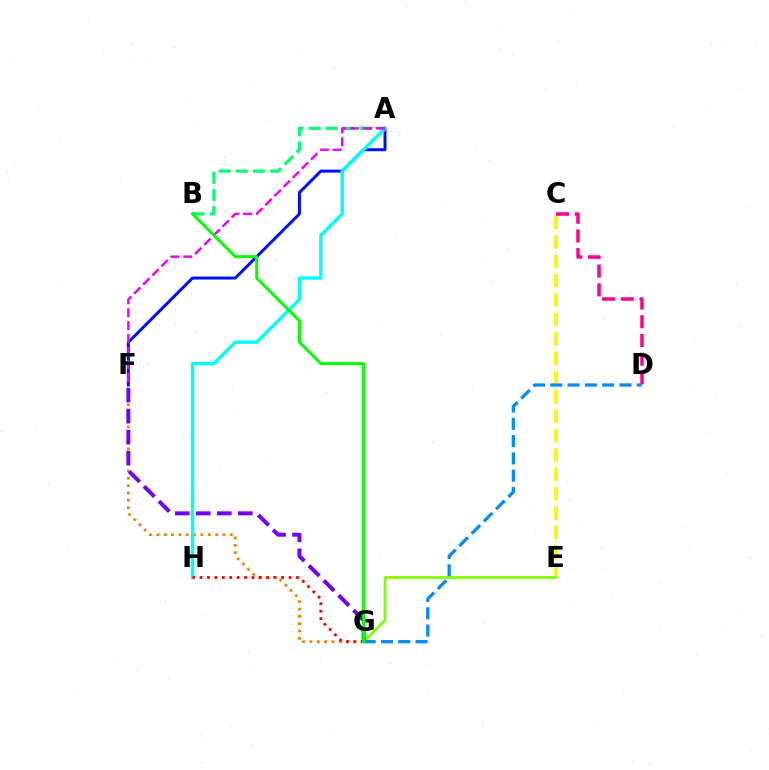{('C', 'E'): [{'color': '#fcf500', 'line_style': 'dashed', 'thickness': 2.63}], ('A', 'F'): [{'color': '#0010ff', 'line_style': 'solid', 'thickness': 2.15}, {'color': '#ee00ff', 'line_style': 'dashed', 'thickness': 1.76}], ('A', 'B'): [{'color': '#00ff74', 'line_style': 'dashed', 'thickness': 2.34}], ('E', 'G'): [{'color': '#84ff00', 'line_style': 'solid', 'thickness': 2.01}], ('F', 'G'): [{'color': '#ff7c00', 'line_style': 'dotted', 'thickness': 1.99}, {'color': '#7200ff', 'line_style': 'dashed', 'thickness': 2.86}], ('C', 'D'): [{'color': '#ff0094', 'line_style': 'dashed', 'thickness': 2.54}], ('D', 'G'): [{'color': '#008cff', 'line_style': 'dashed', 'thickness': 2.35}], ('A', 'H'): [{'color': '#00fff6', 'line_style': 'solid', 'thickness': 2.44}], ('G', 'H'): [{'color': '#ff0000', 'line_style': 'dotted', 'thickness': 2.02}], ('B', 'G'): [{'color': '#08ff00', 'line_style': 'solid', 'thickness': 2.16}]}